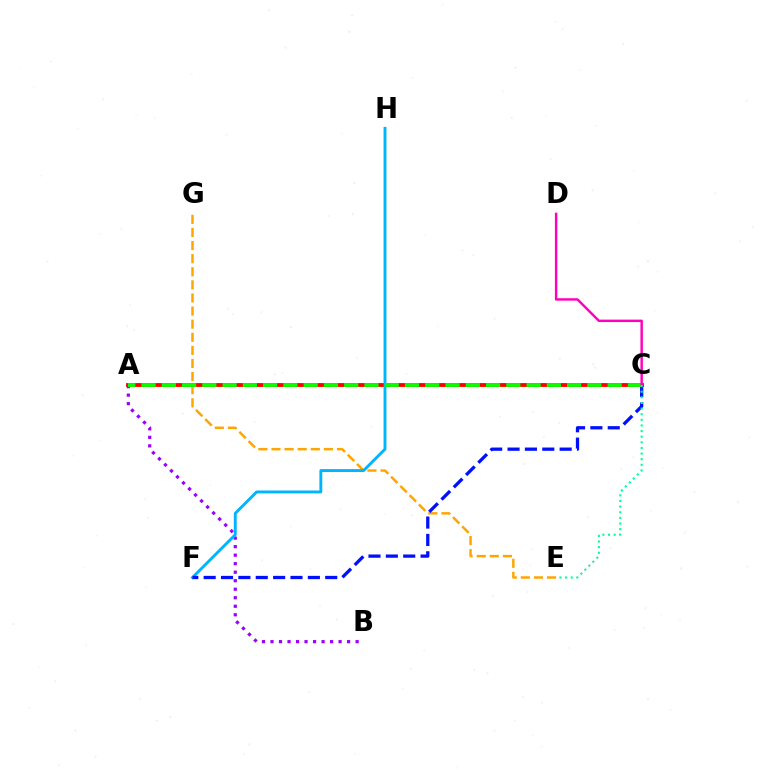{('A', 'C'): [{'color': '#b3ff00', 'line_style': 'solid', 'thickness': 2.06}, {'color': '#ff0000', 'line_style': 'solid', 'thickness': 2.75}, {'color': '#08ff00', 'line_style': 'dashed', 'thickness': 2.75}], ('E', 'G'): [{'color': '#ffa500', 'line_style': 'dashed', 'thickness': 1.78}], ('A', 'B'): [{'color': '#9b00ff', 'line_style': 'dotted', 'thickness': 2.31}], ('F', 'H'): [{'color': '#00b5ff', 'line_style': 'solid', 'thickness': 2.09}], ('C', 'F'): [{'color': '#0010ff', 'line_style': 'dashed', 'thickness': 2.36}], ('C', 'D'): [{'color': '#ff00bd', 'line_style': 'solid', 'thickness': 1.76}], ('C', 'E'): [{'color': '#00ff9d', 'line_style': 'dotted', 'thickness': 1.53}]}